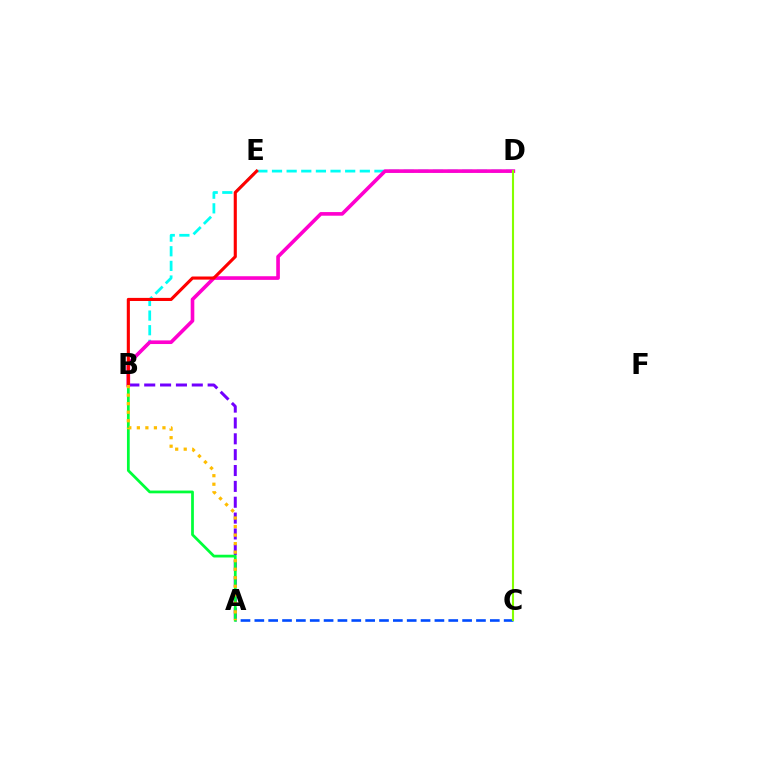{('B', 'D'): [{'color': '#00fff6', 'line_style': 'dashed', 'thickness': 1.99}, {'color': '#ff00cf', 'line_style': 'solid', 'thickness': 2.62}], ('A', 'B'): [{'color': '#7200ff', 'line_style': 'dashed', 'thickness': 2.15}, {'color': '#00ff39', 'line_style': 'solid', 'thickness': 1.98}, {'color': '#ffbd00', 'line_style': 'dotted', 'thickness': 2.32}], ('A', 'C'): [{'color': '#004bff', 'line_style': 'dashed', 'thickness': 1.88}], ('B', 'E'): [{'color': '#ff0000', 'line_style': 'solid', 'thickness': 2.24}], ('C', 'D'): [{'color': '#84ff00', 'line_style': 'solid', 'thickness': 1.51}]}